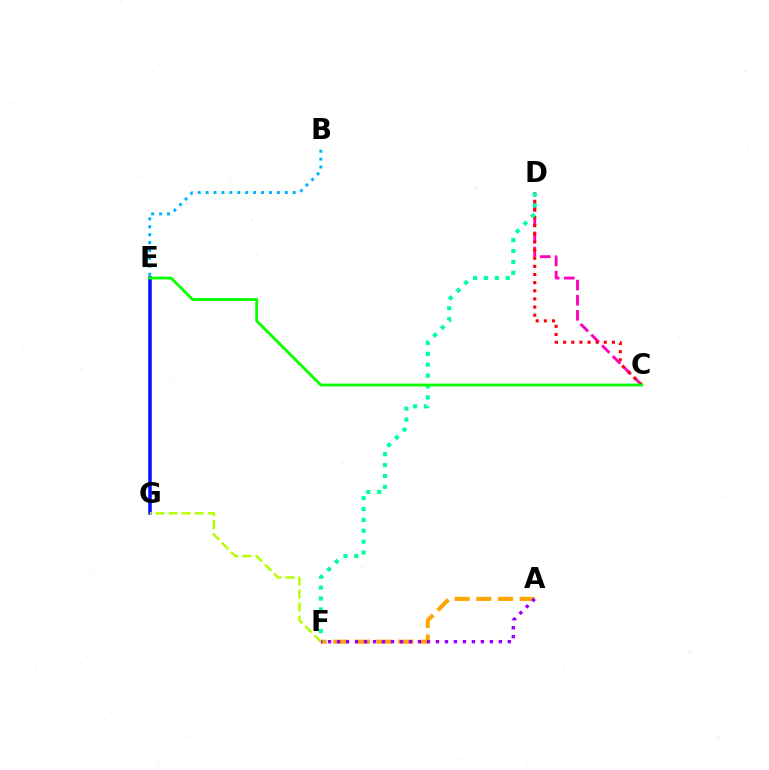{('C', 'D'): [{'color': '#ff00bd', 'line_style': 'dashed', 'thickness': 2.06}, {'color': '#ff0000', 'line_style': 'dotted', 'thickness': 2.21}], ('E', 'G'): [{'color': '#0010ff', 'line_style': 'solid', 'thickness': 2.54}], ('A', 'F'): [{'color': '#ffa500', 'line_style': 'dashed', 'thickness': 2.94}, {'color': '#9b00ff', 'line_style': 'dotted', 'thickness': 2.44}], ('D', 'F'): [{'color': '#00ff9d', 'line_style': 'dotted', 'thickness': 2.96}], ('C', 'E'): [{'color': '#08ff00', 'line_style': 'solid', 'thickness': 2.01}], ('F', 'G'): [{'color': '#b3ff00', 'line_style': 'dashed', 'thickness': 1.77}], ('B', 'E'): [{'color': '#00b5ff', 'line_style': 'dotted', 'thickness': 2.15}]}